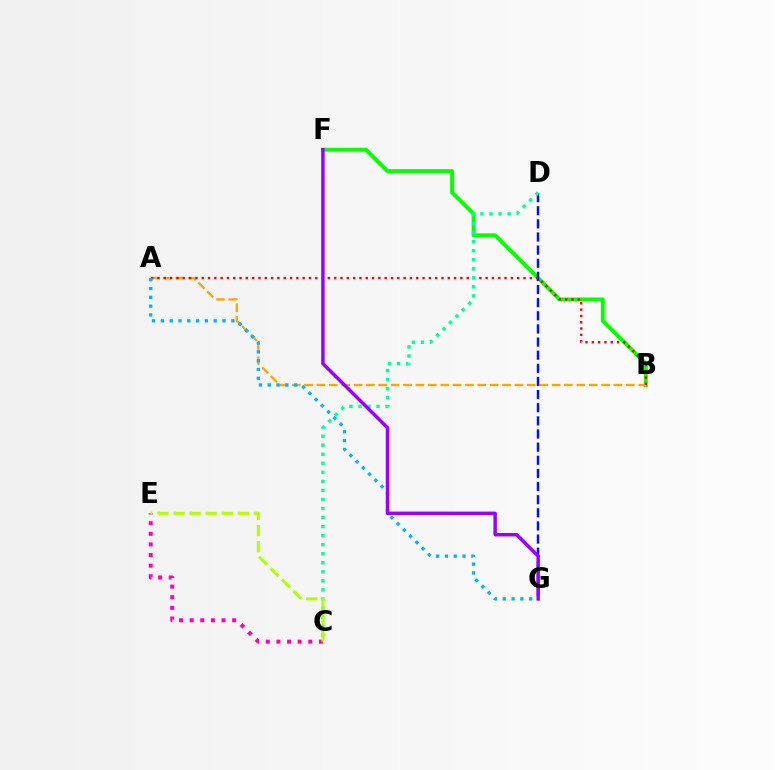{('B', 'F'): [{'color': '#08ff00', 'line_style': 'solid', 'thickness': 2.84}], ('A', 'B'): [{'color': '#ffa500', 'line_style': 'dashed', 'thickness': 1.68}, {'color': '#ff0000', 'line_style': 'dotted', 'thickness': 1.71}], ('D', 'G'): [{'color': '#0010ff', 'line_style': 'dashed', 'thickness': 1.78}], ('A', 'G'): [{'color': '#00b5ff', 'line_style': 'dotted', 'thickness': 2.39}], ('C', 'D'): [{'color': '#00ff9d', 'line_style': 'dotted', 'thickness': 2.46}], ('C', 'E'): [{'color': '#ff00bd', 'line_style': 'dotted', 'thickness': 2.89}, {'color': '#b3ff00', 'line_style': 'dashed', 'thickness': 2.19}], ('F', 'G'): [{'color': '#9b00ff', 'line_style': 'solid', 'thickness': 2.5}]}